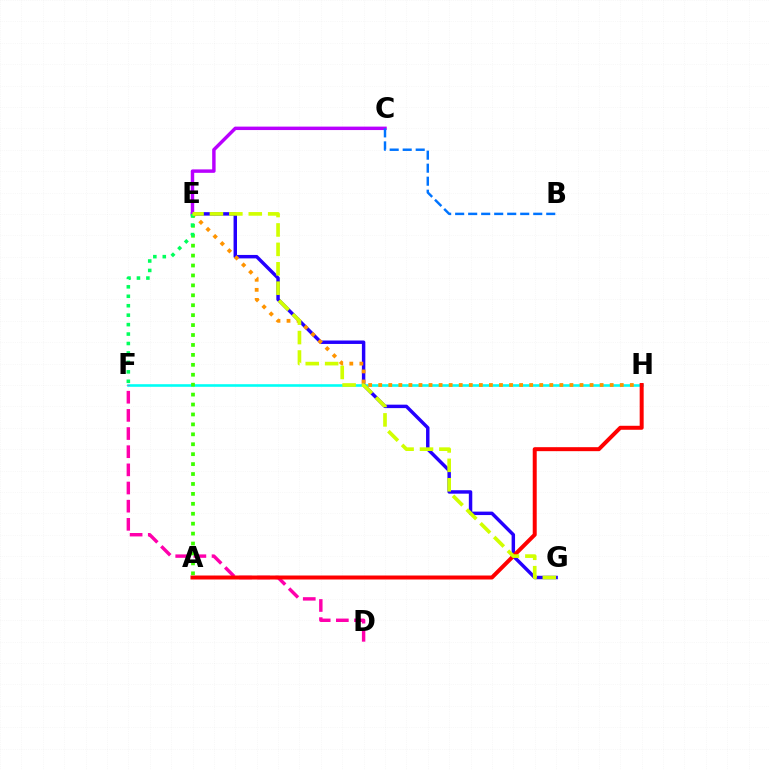{('F', 'H'): [{'color': '#00fff6', 'line_style': 'solid', 'thickness': 1.88}], ('E', 'G'): [{'color': '#2500ff', 'line_style': 'solid', 'thickness': 2.48}, {'color': '#d1ff00', 'line_style': 'dashed', 'thickness': 2.64}], ('D', 'F'): [{'color': '#ff00ac', 'line_style': 'dashed', 'thickness': 2.47}], ('E', 'H'): [{'color': '#ff9400', 'line_style': 'dotted', 'thickness': 2.73}], ('A', 'H'): [{'color': '#ff0000', 'line_style': 'solid', 'thickness': 2.87}], ('C', 'E'): [{'color': '#b900ff', 'line_style': 'solid', 'thickness': 2.47}], ('A', 'E'): [{'color': '#3dff00', 'line_style': 'dotted', 'thickness': 2.7}], ('B', 'C'): [{'color': '#0074ff', 'line_style': 'dashed', 'thickness': 1.77}], ('E', 'F'): [{'color': '#00ff5c', 'line_style': 'dotted', 'thickness': 2.57}]}